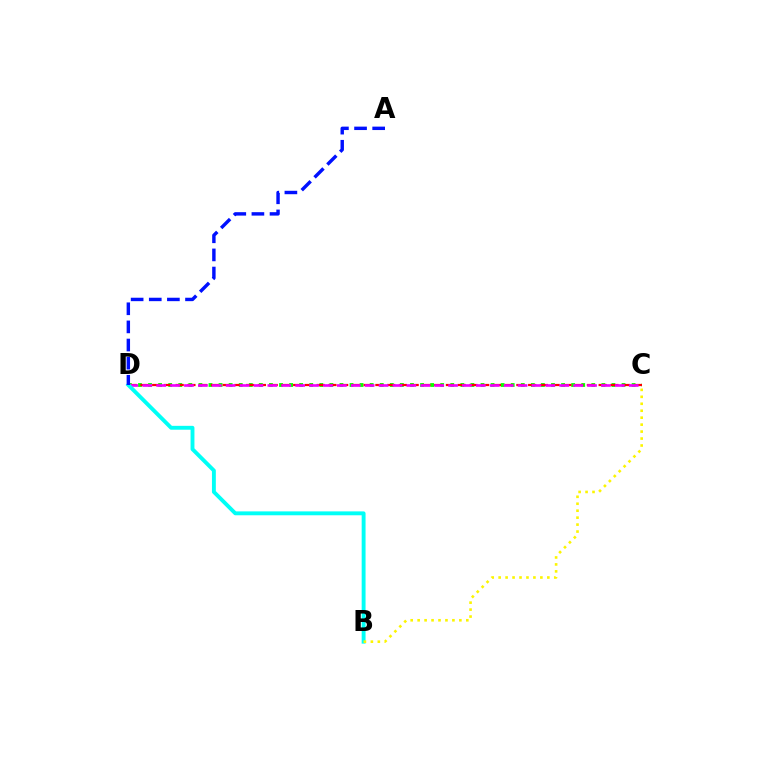{('C', 'D'): [{'color': '#08ff00', 'line_style': 'dotted', 'thickness': 2.74}, {'color': '#ff0000', 'line_style': 'dashed', 'thickness': 1.6}, {'color': '#ee00ff', 'line_style': 'dashed', 'thickness': 1.89}], ('B', 'D'): [{'color': '#00fff6', 'line_style': 'solid', 'thickness': 2.8}], ('A', 'D'): [{'color': '#0010ff', 'line_style': 'dashed', 'thickness': 2.46}], ('B', 'C'): [{'color': '#fcf500', 'line_style': 'dotted', 'thickness': 1.89}]}